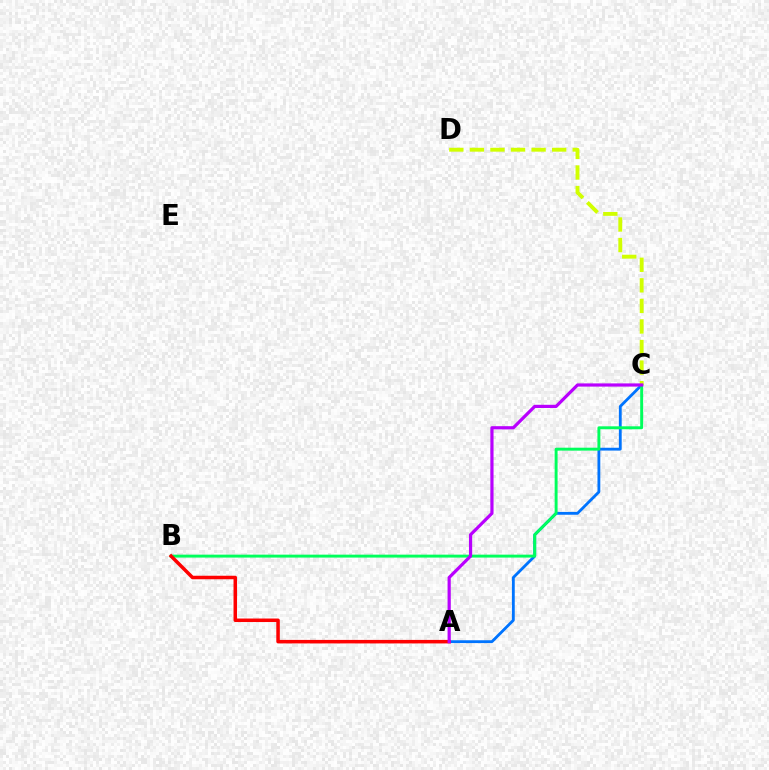{('A', 'C'): [{'color': '#0074ff', 'line_style': 'solid', 'thickness': 2.03}, {'color': '#b900ff', 'line_style': 'solid', 'thickness': 2.3}], ('B', 'C'): [{'color': '#00ff5c', 'line_style': 'solid', 'thickness': 2.11}], ('C', 'D'): [{'color': '#d1ff00', 'line_style': 'dashed', 'thickness': 2.79}], ('A', 'B'): [{'color': '#ff0000', 'line_style': 'solid', 'thickness': 2.53}]}